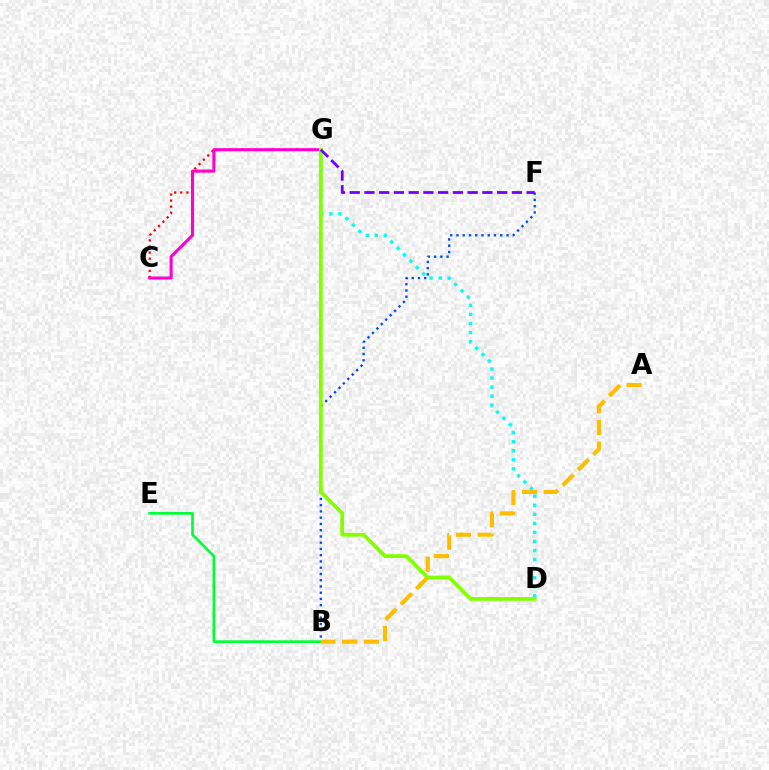{('C', 'G'): [{'color': '#ff0000', 'line_style': 'dotted', 'thickness': 1.65}, {'color': '#ff00cf', 'line_style': 'solid', 'thickness': 2.22}], ('D', 'G'): [{'color': '#00fff6', 'line_style': 'dotted', 'thickness': 2.46}, {'color': '#84ff00', 'line_style': 'solid', 'thickness': 2.72}], ('B', 'F'): [{'color': '#004bff', 'line_style': 'dotted', 'thickness': 1.7}], ('B', 'E'): [{'color': '#00ff39', 'line_style': 'solid', 'thickness': 1.94}], ('F', 'G'): [{'color': '#7200ff', 'line_style': 'dashed', 'thickness': 2.0}], ('A', 'B'): [{'color': '#ffbd00', 'line_style': 'dashed', 'thickness': 2.95}]}